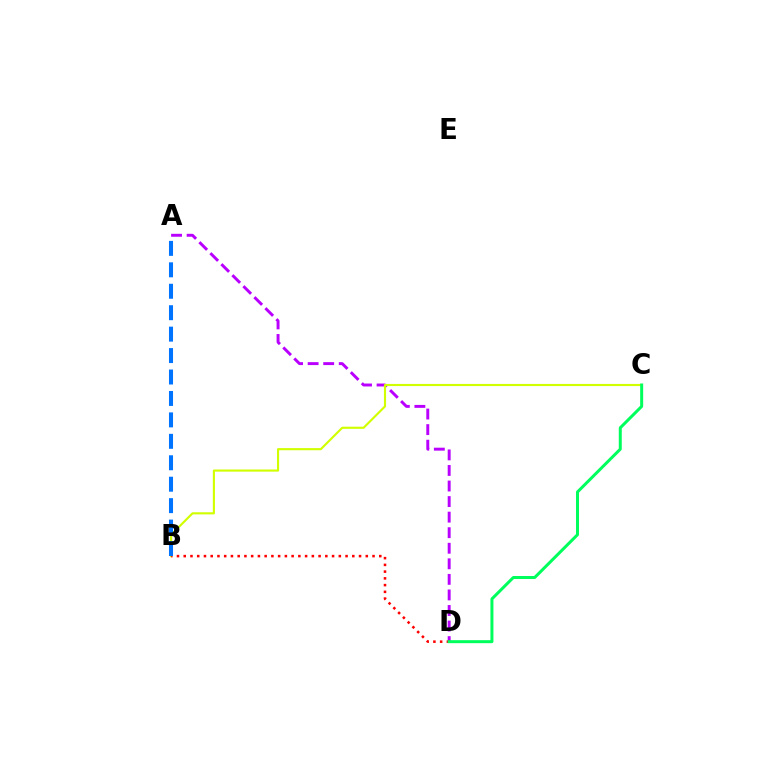{('A', 'D'): [{'color': '#b900ff', 'line_style': 'dashed', 'thickness': 2.11}], ('B', 'C'): [{'color': '#d1ff00', 'line_style': 'solid', 'thickness': 1.53}], ('B', 'D'): [{'color': '#ff0000', 'line_style': 'dotted', 'thickness': 1.83}], ('C', 'D'): [{'color': '#00ff5c', 'line_style': 'solid', 'thickness': 2.16}], ('A', 'B'): [{'color': '#0074ff', 'line_style': 'dashed', 'thickness': 2.91}]}